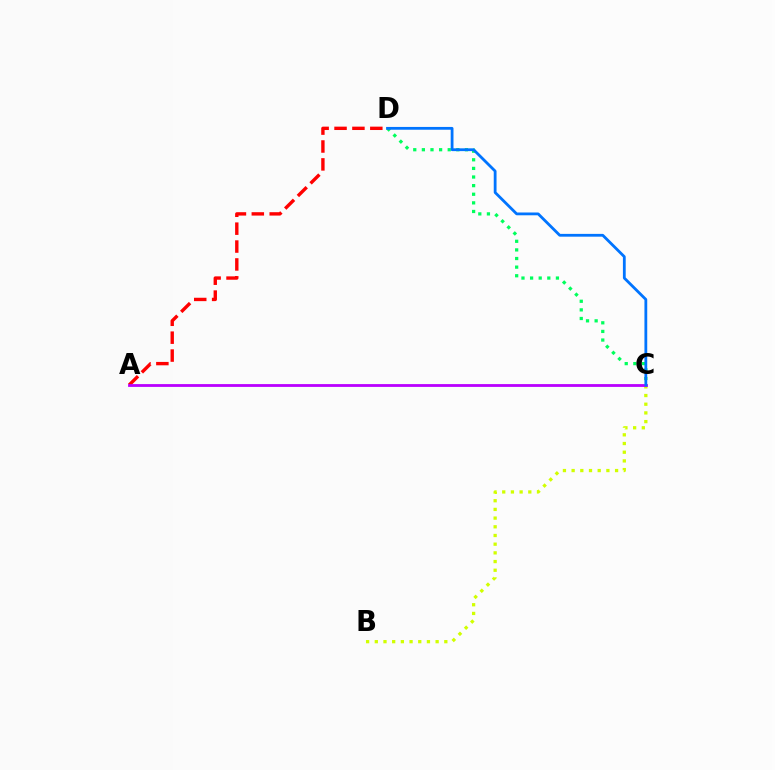{('A', 'D'): [{'color': '#ff0000', 'line_style': 'dashed', 'thickness': 2.43}], ('C', 'D'): [{'color': '#00ff5c', 'line_style': 'dotted', 'thickness': 2.34}, {'color': '#0074ff', 'line_style': 'solid', 'thickness': 2.01}], ('B', 'C'): [{'color': '#d1ff00', 'line_style': 'dotted', 'thickness': 2.36}], ('A', 'C'): [{'color': '#b900ff', 'line_style': 'solid', 'thickness': 2.03}]}